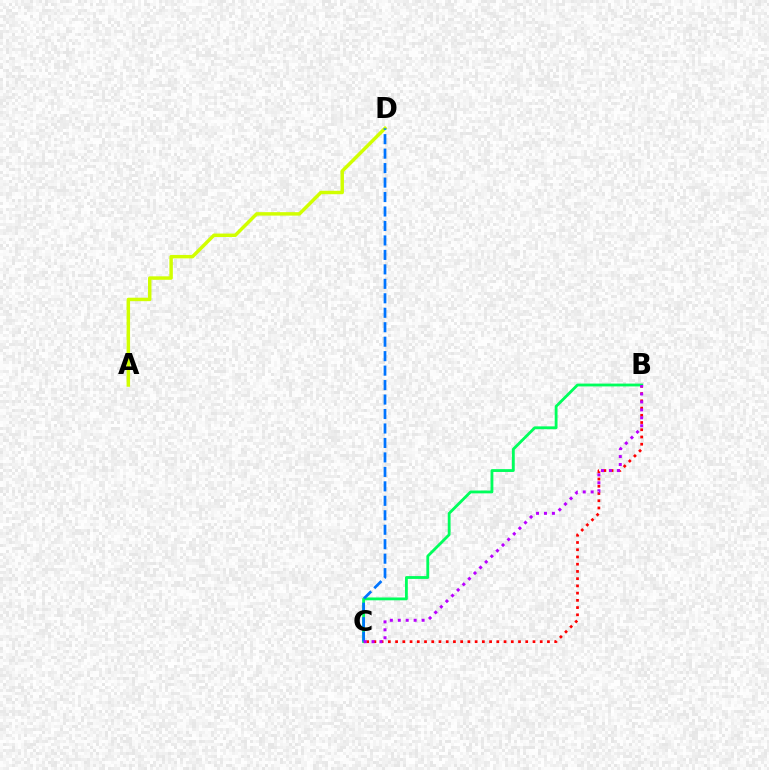{('B', 'C'): [{'color': '#ff0000', 'line_style': 'dotted', 'thickness': 1.96}, {'color': '#00ff5c', 'line_style': 'solid', 'thickness': 2.04}, {'color': '#b900ff', 'line_style': 'dotted', 'thickness': 2.16}], ('A', 'D'): [{'color': '#d1ff00', 'line_style': 'solid', 'thickness': 2.49}], ('C', 'D'): [{'color': '#0074ff', 'line_style': 'dashed', 'thickness': 1.97}]}